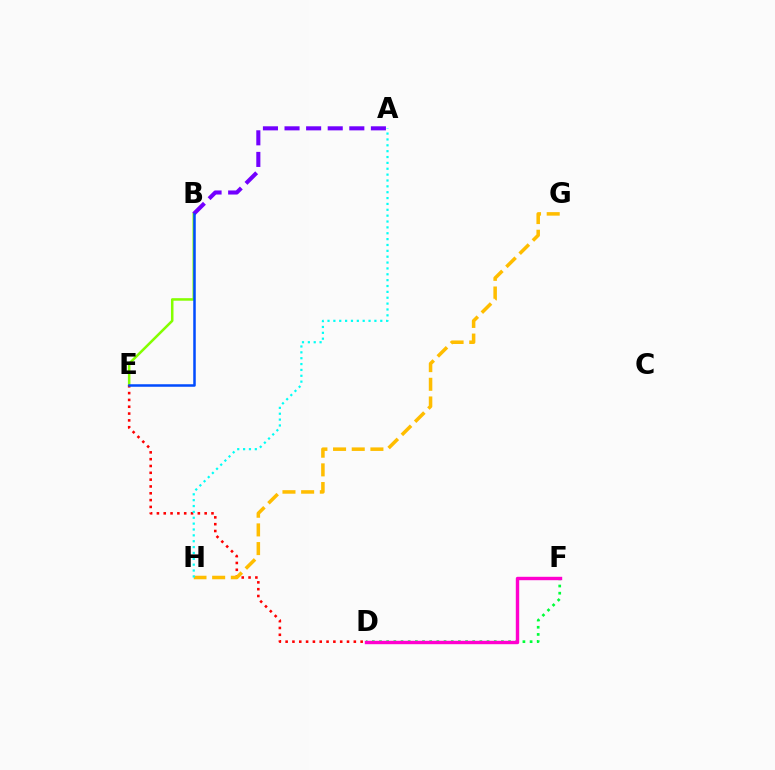{('B', 'E'): [{'color': '#84ff00', 'line_style': 'solid', 'thickness': 1.82}, {'color': '#004bff', 'line_style': 'solid', 'thickness': 1.81}], ('D', 'F'): [{'color': '#00ff39', 'line_style': 'dotted', 'thickness': 1.95}, {'color': '#ff00cf', 'line_style': 'solid', 'thickness': 2.44}], ('D', 'E'): [{'color': '#ff0000', 'line_style': 'dotted', 'thickness': 1.85}], ('A', 'B'): [{'color': '#7200ff', 'line_style': 'dashed', 'thickness': 2.93}], ('G', 'H'): [{'color': '#ffbd00', 'line_style': 'dashed', 'thickness': 2.54}], ('A', 'H'): [{'color': '#00fff6', 'line_style': 'dotted', 'thickness': 1.59}]}